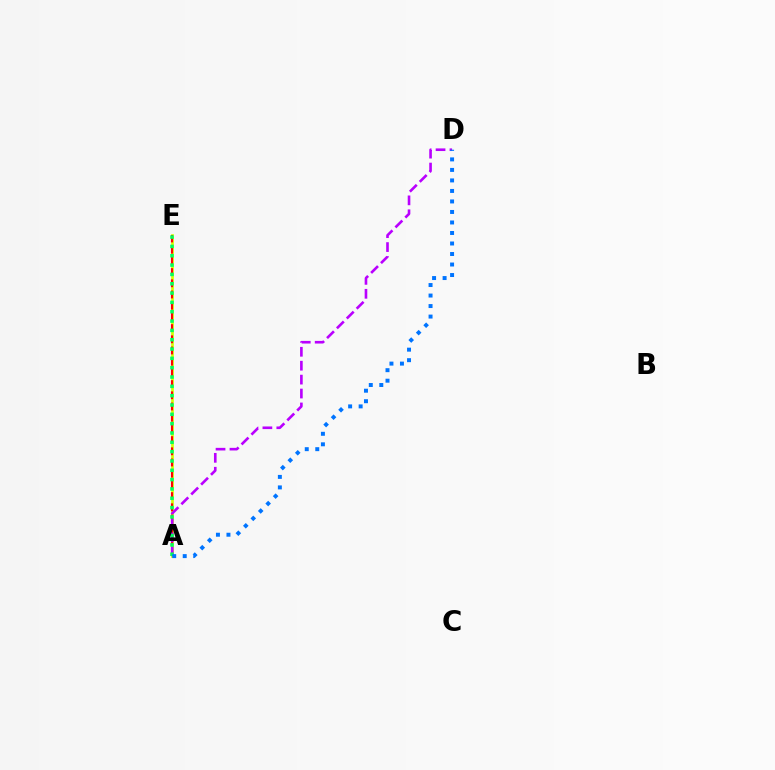{('A', 'E'): [{'color': '#d1ff00', 'line_style': 'solid', 'thickness': 1.93}, {'color': '#ff0000', 'line_style': 'dashed', 'thickness': 1.52}, {'color': '#00ff5c', 'line_style': 'dotted', 'thickness': 2.53}], ('A', 'D'): [{'color': '#b900ff', 'line_style': 'dashed', 'thickness': 1.89}, {'color': '#0074ff', 'line_style': 'dotted', 'thickness': 2.86}]}